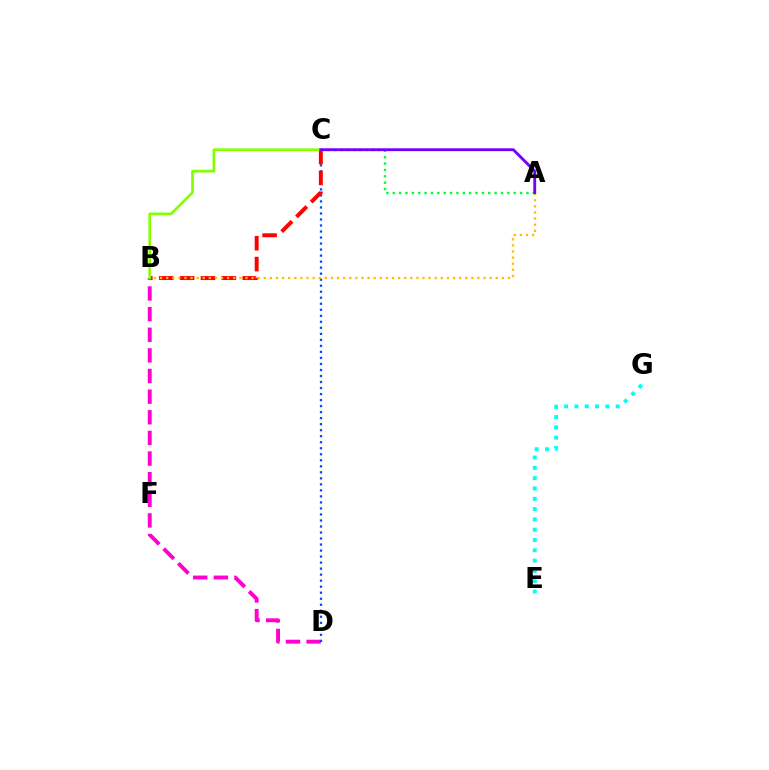{('E', 'G'): [{'color': '#00fff6', 'line_style': 'dotted', 'thickness': 2.8}], ('B', 'D'): [{'color': '#ff00cf', 'line_style': 'dashed', 'thickness': 2.8}], ('C', 'D'): [{'color': '#004bff', 'line_style': 'dotted', 'thickness': 1.64}], ('B', 'C'): [{'color': '#ff0000', 'line_style': 'dashed', 'thickness': 2.84}, {'color': '#84ff00', 'line_style': 'solid', 'thickness': 1.94}], ('A', 'B'): [{'color': '#ffbd00', 'line_style': 'dotted', 'thickness': 1.66}], ('A', 'C'): [{'color': '#00ff39', 'line_style': 'dotted', 'thickness': 1.73}, {'color': '#7200ff', 'line_style': 'solid', 'thickness': 2.06}]}